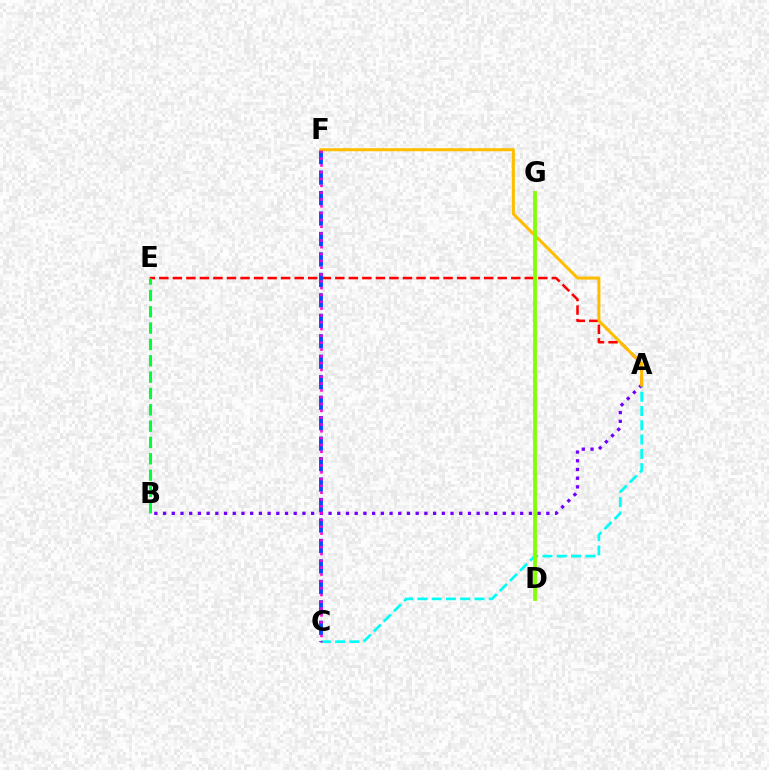{('A', 'E'): [{'color': '#ff0000', 'line_style': 'dashed', 'thickness': 1.84}], ('A', 'C'): [{'color': '#00fff6', 'line_style': 'dashed', 'thickness': 1.94}], ('C', 'F'): [{'color': '#004bff', 'line_style': 'dashed', 'thickness': 2.78}, {'color': '#ff00cf', 'line_style': 'dotted', 'thickness': 1.85}], ('A', 'B'): [{'color': '#7200ff', 'line_style': 'dotted', 'thickness': 2.37}], ('A', 'F'): [{'color': '#ffbd00', 'line_style': 'solid', 'thickness': 2.19}], ('D', 'G'): [{'color': '#84ff00', 'line_style': 'solid', 'thickness': 2.73}], ('B', 'E'): [{'color': '#00ff39', 'line_style': 'dashed', 'thickness': 2.22}]}